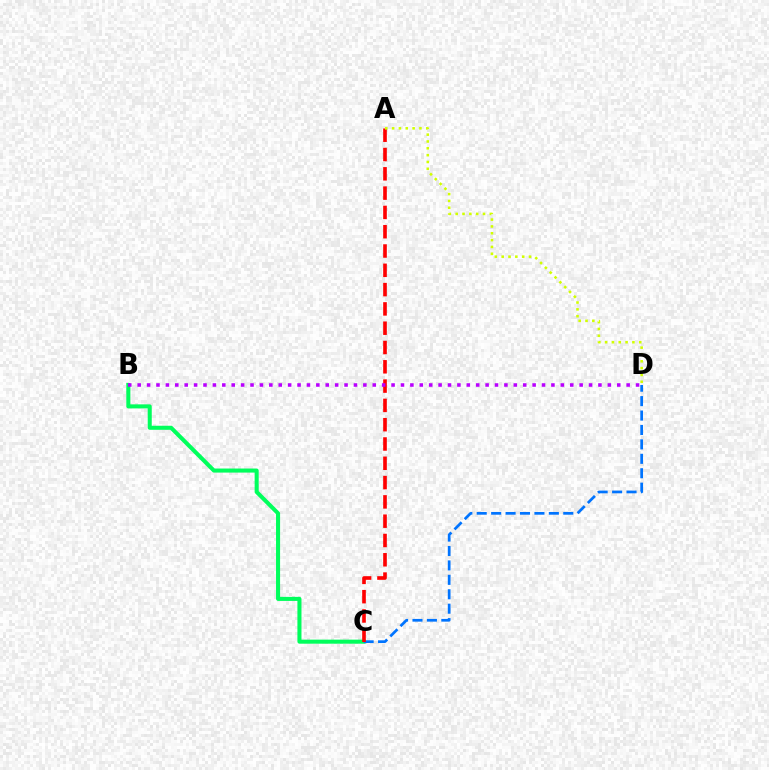{('B', 'C'): [{'color': '#00ff5c', 'line_style': 'solid', 'thickness': 2.92}], ('C', 'D'): [{'color': '#0074ff', 'line_style': 'dashed', 'thickness': 1.96}], ('A', 'C'): [{'color': '#ff0000', 'line_style': 'dashed', 'thickness': 2.62}], ('B', 'D'): [{'color': '#b900ff', 'line_style': 'dotted', 'thickness': 2.55}], ('A', 'D'): [{'color': '#d1ff00', 'line_style': 'dotted', 'thickness': 1.86}]}